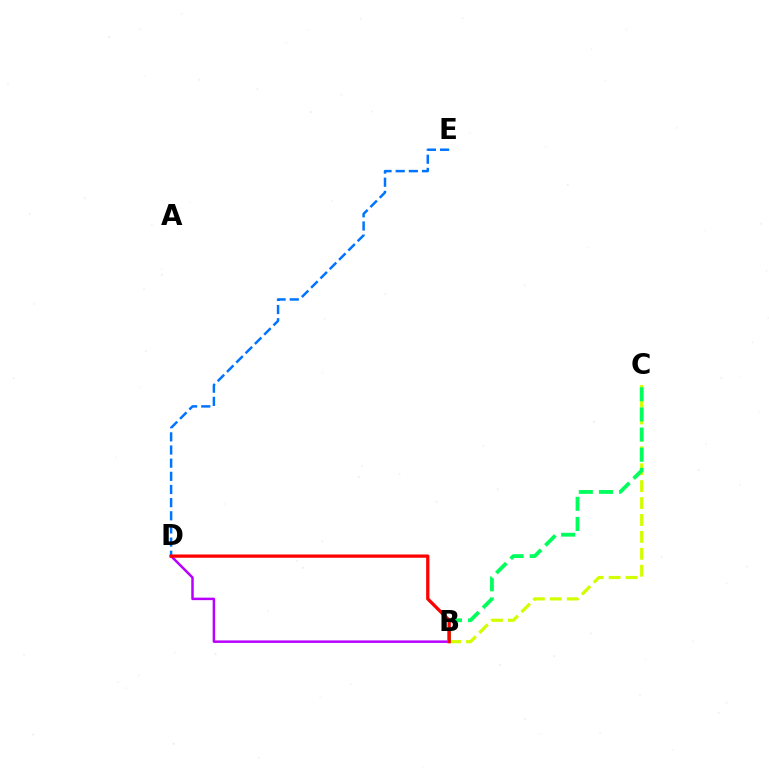{('B', 'C'): [{'color': '#d1ff00', 'line_style': 'dashed', 'thickness': 2.3}, {'color': '#00ff5c', 'line_style': 'dashed', 'thickness': 2.74}], ('B', 'D'): [{'color': '#b900ff', 'line_style': 'solid', 'thickness': 1.8}, {'color': '#ff0000', 'line_style': 'solid', 'thickness': 2.36}], ('D', 'E'): [{'color': '#0074ff', 'line_style': 'dashed', 'thickness': 1.79}]}